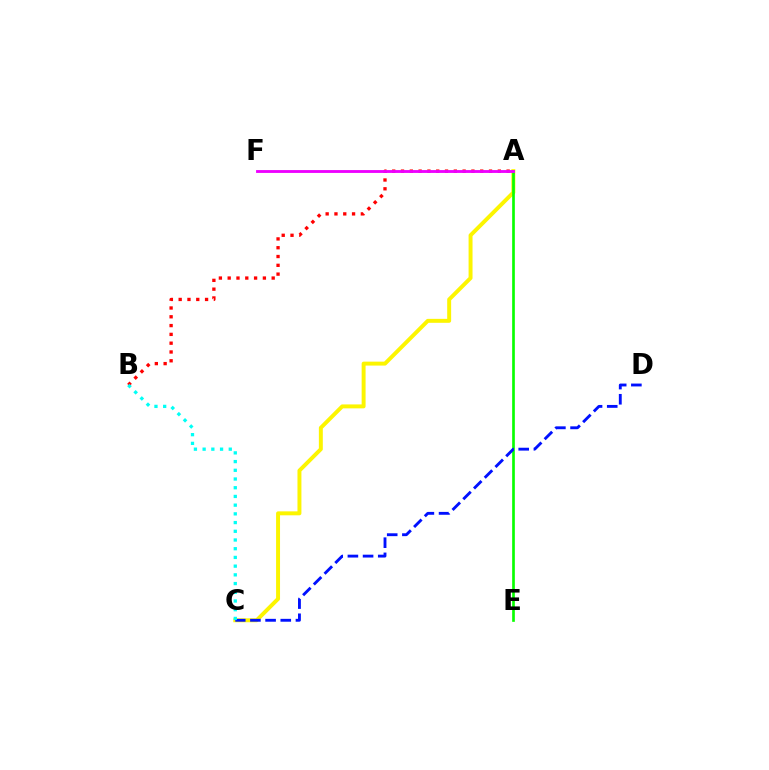{('A', 'C'): [{'color': '#fcf500', 'line_style': 'solid', 'thickness': 2.84}], ('A', 'B'): [{'color': '#ff0000', 'line_style': 'dotted', 'thickness': 2.39}], ('A', 'E'): [{'color': '#08ff00', 'line_style': 'solid', 'thickness': 1.92}], ('A', 'F'): [{'color': '#ee00ff', 'line_style': 'solid', 'thickness': 2.05}], ('C', 'D'): [{'color': '#0010ff', 'line_style': 'dashed', 'thickness': 2.06}], ('B', 'C'): [{'color': '#00fff6', 'line_style': 'dotted', 'thickness': 2.37}]}